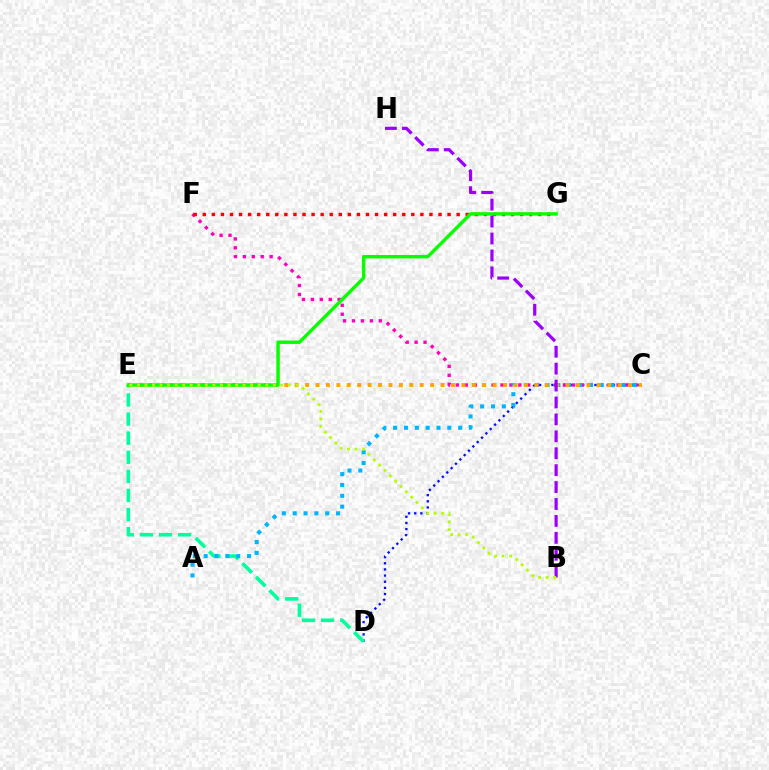{('C', 'D'): [{'color': '#0010ff', 'line_style': 'dotted', 'thickness': 1.67}], ('C', 'F'): [{'color': '#ff00bd', 'line_style': 'dotted', 'thickness': 2.43}], ('F', 'G'): [{'color': '#ff0000', 'line_style': 'dotted', 'thickness': 2.46}], ('D', 'E'): [{'color': '#00ff9d', 'line_style': 'dashed', 'thickness': 2.59}], ('A', 'C'): [{'color': '#00b5ff', 'line_style': 'dotted', 'thickness': 2.95}], ('C', 'E'): [{'color': '#ffa500', 'line_style': 'dotted', 'thickness': 2.83}], ('E', 'G'): [{'color': '#08ff00', 'line_style': 'solid', 'thickness': 2.47}], ('B', 'H'): [{'color': '#9b00ff', 'line_style': 'dashed', 'thickness': 2.3}], ('B', 'E'): [{'color': '#b3ff00', 'line_style': 'dotted', 'thickness': 2.05}]}